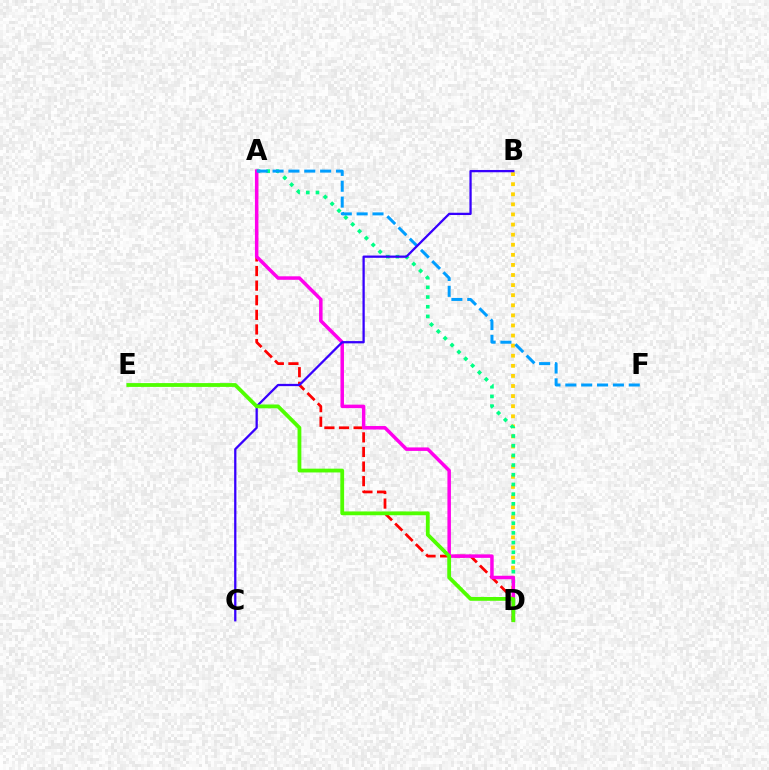{('A', 'D'): [{'color': '#ff0000', 'line_style': 'dashed', 'thickness': 1.98}, {'color': '#00ff86', 'line_style': 'dotted', 'thickness': 2.63}, {'color': '#ff00ed', 'line_style': 'solid', 'thickness': 2.51}], ('B', 'D'): [{'color': '#ffd500', 'line_style': 'dotted', 'thickness': 2.74}], ('A', 'F'): [{'color': '#009eff', 'line_style': 'dashed', 'thickness': 2.15}], ('B', 'C'): [{'color': '#3700ff', 'line_style': 'solid', 'thickness': 1.64}], ('D', 'E'): [{'color': '#4fff00', 'line_style': 'solid', 'thickness': 2.74}]}